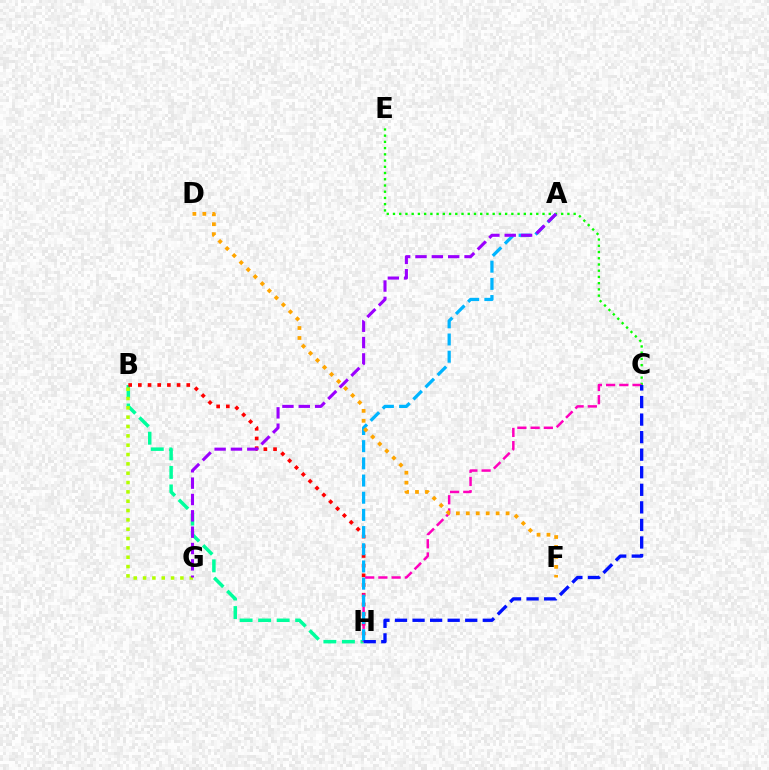{('C', 'E'): [{'color': '#08ff00', 'line_style': 'dotted', 'thickness': 1.69}], ('B', 'H'): [{'color': '#00ff9d', 'line_style': 'dashed', 'thickness': 2.52}, {'color': '#ff0000', 'line_style': 'dotted', 'thickness': 2.63}], ('C', 'H'): [{'color': '#ff00bd', 'line_style': 'dashed', 'thickness': 1.8}, {'color': '#0010ff', 'line_style': 'dashed', 'thickness': 2.38}], ('B', 'G'): [{'color': '#b3ff00', 'line_style': 'dotted', 'thickness': 2.54}], ('A', 'H'): [{'color': '#00b5ff', 'line_style': 'dashed', 'thickness': 2.33}], ('A', 'G'): [{'color': '#9b00ff', 'line_style': 'dashed', 'thickness': 2.22}], ('D', 'F'): [{'color': '#ffa500', 'line_style': 'dotted', 'thickness': 2.7}]}